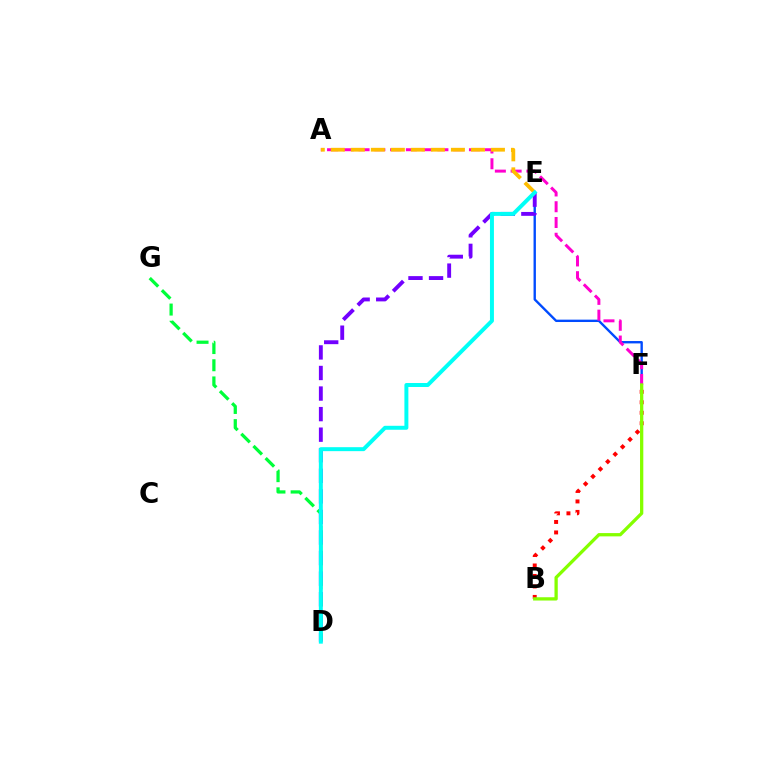{('E', 'F'): [{'color': '#004bff', 'line_style': 'solid', 'thickness': 1.71}], ('D', 'E'): [{'color': '#7200ff', 'line_style': 'dashed', 'thickness': 2.79}, {'color': '#00fff6', 'line_style': 'solid', 'thickness': 2.86}], ('D', 'G'): [{'color': '#00ff39', 'line_style': 'dashed', 'thickness': 2.33}], ('A', 'F'): [{'color': '#ff00cf', 'line_style': 'dashed', 'thickness': 2.14}], ('A', 'E'): [{'color': '#ffbd00', 'line_style': 'dashed', 'thickness': 2.72}], ('B', 'F'): [{'color': '#ff0000', 'line_style': 'dotted', 'thickness': 2.85}, {'color': '#84ff00', 'line_style': 'solid', 'thickness': 2.36}]}